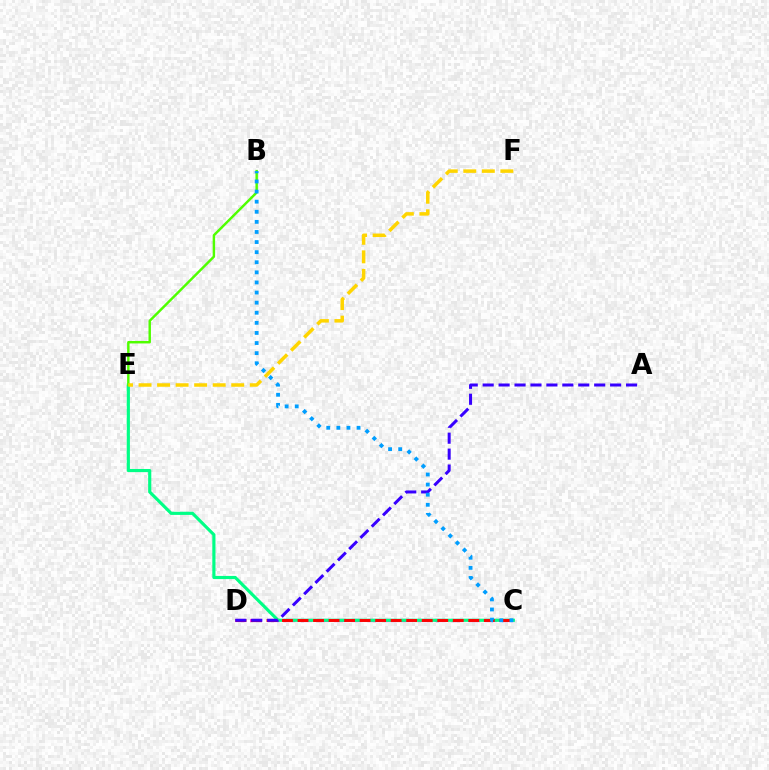{('C', 'D'): [{'color': '#ff00ed', 'line_style': 'dashed', 'thickness': 2.28}, {'color': '#ff0000', 'line_style': 'dashed', 'thickness': 2.11}], ('C', 'E'): [{'color': '#00ff86', 'line_style': 'solid', 'thickness': 2.27}], ('B', 'E'): [{'color': '#4fff00', 'line_style': 'solid', 'thickness': 1.76}], ('A', 'D'): [{'color': '#3700ff', 'line_style': 'dashed', 'thickness': 2.16}], ('E', 'F'): [{'color': '#ffd500', 'line_style': 'dashed', 'thickness': 2.52}], ('B', 'C'): [{'color': '#009eff', 'line_style': 'dotted', 'thickness': 2.74}]}